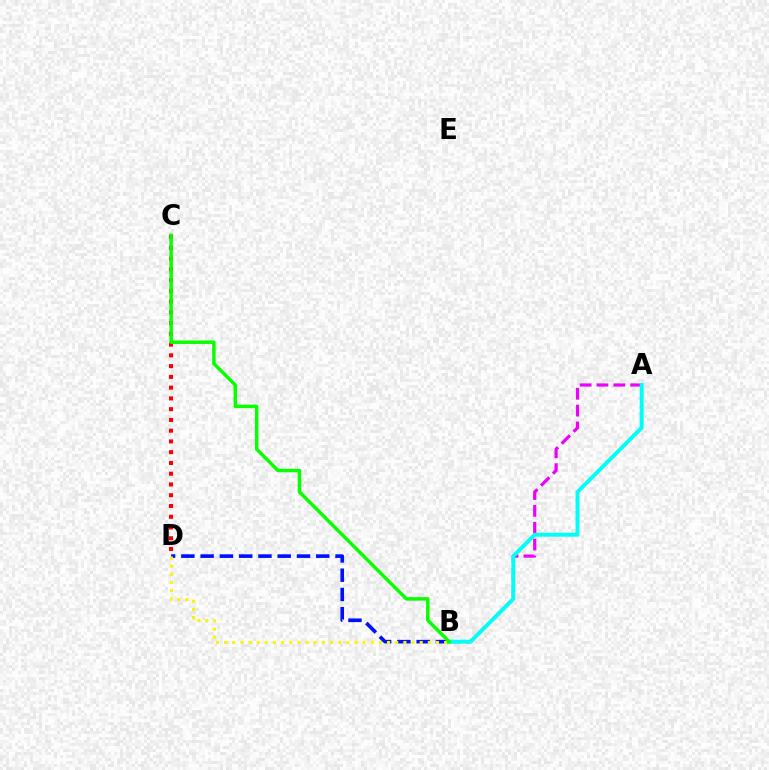{('A', 'B'): [{'color': '#ee00ff', 'line_style': 'dashed', 'thickness': 2.29}, {'color': '#00fff6', 'line_style': 'solid', 'thickness': 2.82}], ('B', 'D'): [{'color': '#0010ff', 'line_style': 'dashed', 'thickness': 2.62}, {'color': '#fcf500', 'line_style': 'dotted', 'thickness': 2.21}], ('C', 'D'): [{'color': '#ff0000', 'line_style': 'dotted', 'thickness': 2.92}], ('B', 'C'): [{'color': '#08ff00', 'line_style': 'solid', 'thickness': 2.5}]}